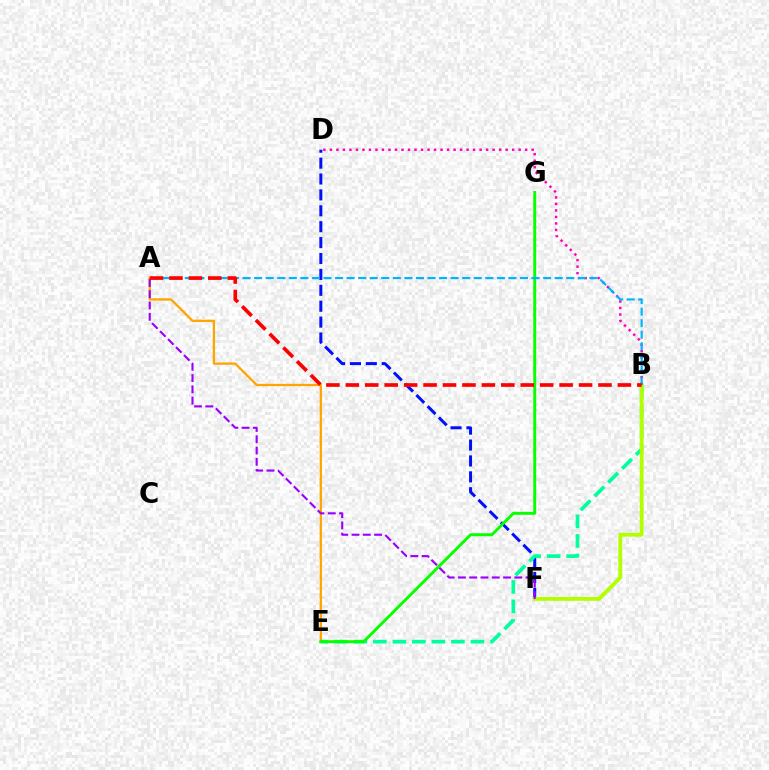{('D', 'F'): [{'color': '#0010ff', 'line_style': 'dashed', 'thickness': 2.16}], ('B', 'E'): [{'color': '#00ff9d', 'line_style': 'dashed', 'thickness': 2.65}], ('A', 'E'): [{'color': '#ffa500', 'line_style': 'solid', 'thickness': 1.65}], ('B', 'F'): [{'color': '#b3ff00', 'line_style': 'solid', 'thickness': 2.76}], ('E', 'G'): [{'color': '#08ff00', 'line_style': 'solid', 'thickness': 2.11}], ('B', 'D'): [{'color': '#ff00bd', 'line_style': 'dotted', 'thickness': 1.77}], ('A', 'B'): [{'color': '#00b5ff', 'line_style': 'dashed', 'thickness': 1.57}, {'color': '#ff0000', 'line_style': 'dashed', 'thickness': 2.64}], ('A', 'F'): [{'color': '#9b00ff', 'line_style': 'dashed', 'thickness': 1.53}]}